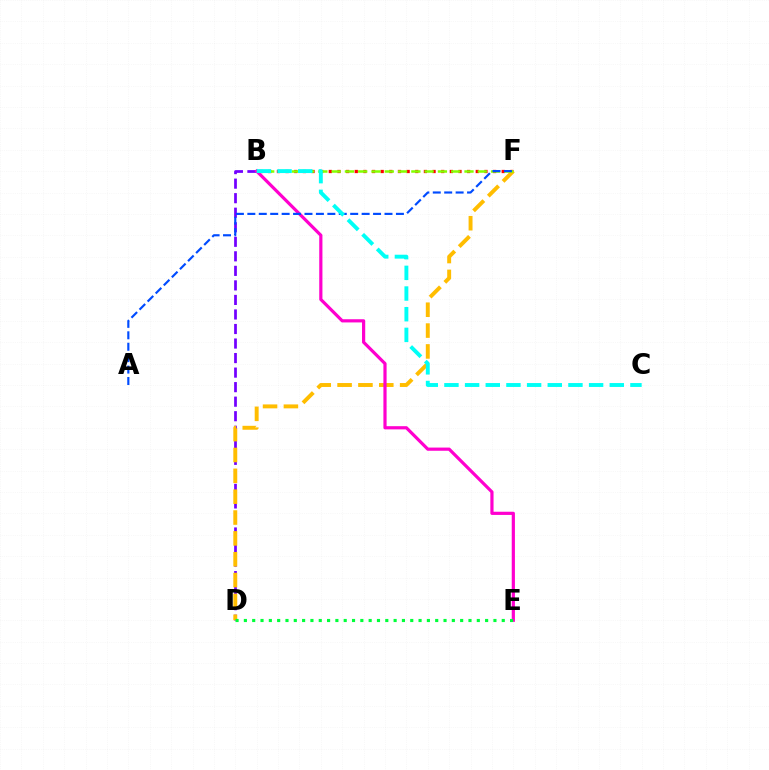{('B', 'F'): [{'color': '#ff0000', 'line_style': 'dotted', 'thickness': 2.35}, {'color': '#84ff00', 'line_style': 'dashed', 'thickness': 1.8}], ('B', 'D'): [{'color': '#7200ff', 'line_style': 'dashed', 'thickness': 1.97}], ('D', 'F'): [{'color': '#ffbd00', 'line_style': 'dashed', 'thickness': 2.83}], ('B', 'E'): [{'color': '#ff00cf', 'line_style': 'solid', 'thickness': 2.3}], ('A', 'F'): [{'color': '#004bff', 'line_style': 'dashed', 'thickness': 1.55}], ('B', 'C'): [{'color': '#00fff6', 'line_style': 'dashed', 'thickness': 2.81}], ('D', 'E'): [{'color': '#00ff39', 'line_style': 'dotted', 'thickness': 2.26}]}